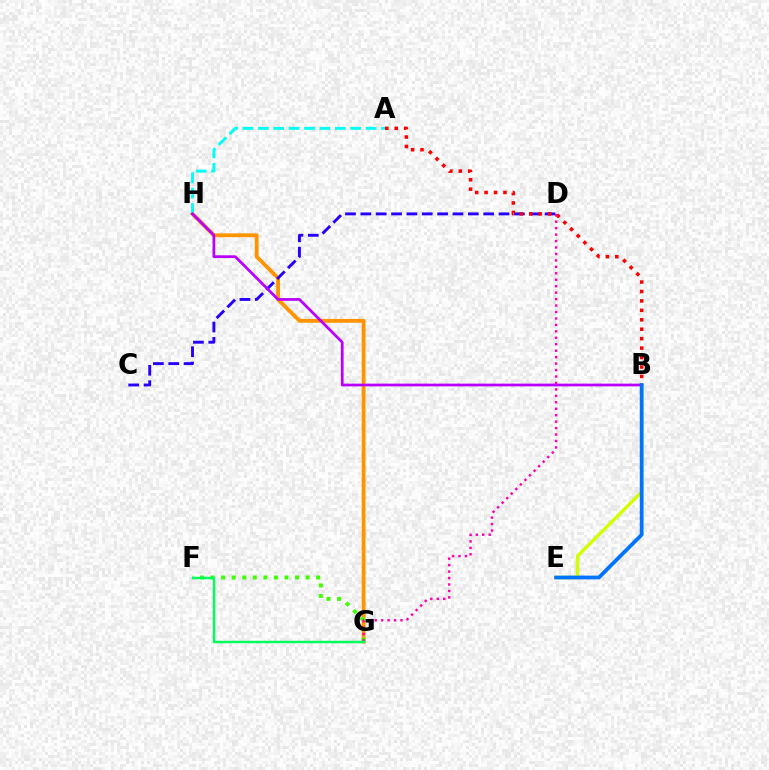{('G', 'H'): [{'color': '#ff9400', 'line_style': 'solid', 'thickness': 2.76}], ('B', 'E'): [{'color': '#d1ff00', 'line_style': 'solid', 'thickness': 2.45}, {'color': '#0074ff', 'line_style': 'solid', 'thickness': 2.71}], ('A', 'H'): [{'color': '#00fff6', 'line_style': 'dashed', 'thickness': 2.09}], ('C', 'D'): [{'color': '#2500ff', 'line_style': 'dashed', 'thickness': 2.09}], ('F', 'G'): [{'color': '#3dff00', 'line_style': 'dotted', 'thickness': 2.87}, {'color': '#00ff5c', 'line_style': 'solid', 'thickness': 1.77}], ('B', 'H'): [{'color': '#b900ff', 'line_style': 'solid', 'thickness': 1.98}], ('A', 'B'): [{'color': '#ff0000', 'line_style': 'dotted', 'thickness': 2.56}], ('D', 'G'): [{'color': '#ff00ac', 'line_style': 'dotted', 'thickness': 1.75}]}